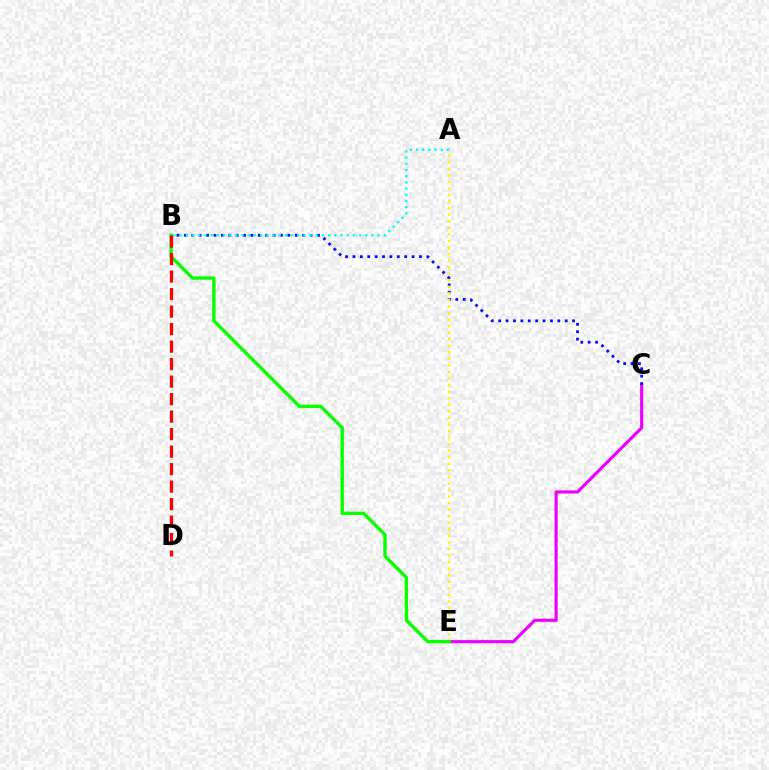{('C', 'E'): [{'color': '#ee00ff', 'line_style': 'solid', 'thickness': 2.26}], ('B', 'C'): [{'color': '#0010ff', 'line_style': 'dotted', 'thickness': 2.01}], ('A', 'E'): [{'color': '#fcf500', 'line_style': 'dotted', 'thickness': 1.78}], ('B', 'E'): [{'color': '#08ff00', 'line_style': 'solid', 'thickness': 2.42}], ('A', 'B'): [{'color': '#00fff6', 'line_style': 'dotted', 'thickness': 1.68}], ('B', 'D'): [{'color': '#ff0000', 'line_style': 'dashed', 'thickness': 2.38}]}